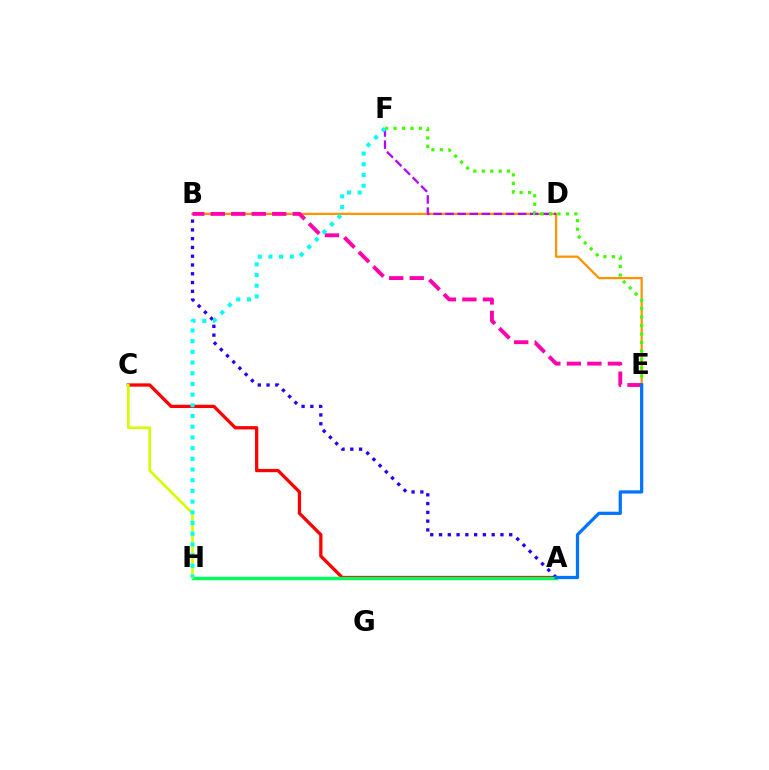{('A', 'C'): [{'color': '#ff0000', 'line_style': 'solid', 'thickness': 2.36}], ('B', 'E'): [{'color': '#ff9400', 'line_style': 'solid', 'thickness': 1.63}, {'color': '#ff00ac', 'line_style': 'dashed', 'thickness': 2.79}], ('D', 'F'): [{'color': '#b900ff', 'line_style': 'dashed', 'thickness': 1.64}], ('E', 'F'): [{'color': '#3dff00', 'line_style': 'dotted', 'thickness': 2.3}], ('A', 'B'): [{'color': '#2500ff', 'line_style': 'dotted', 'thickness': 2.38}], ('A', 'H'): [{'color': '#00ff5c', 'line_style': 'solid', 'thickness': 2.47}], ('C', 'H'): [{'color': '#d1ff00', 'line_style': 'solid', 'thickness': 1.92}], ('A', 'E'): [{'color': '#0074ff', 'line_style': 'solid', 'thickness': 2.33}], ('F', 'H'): [{'color': '#00fff6', 'line_style': 'dotted', 'thickness': 2.91}]}